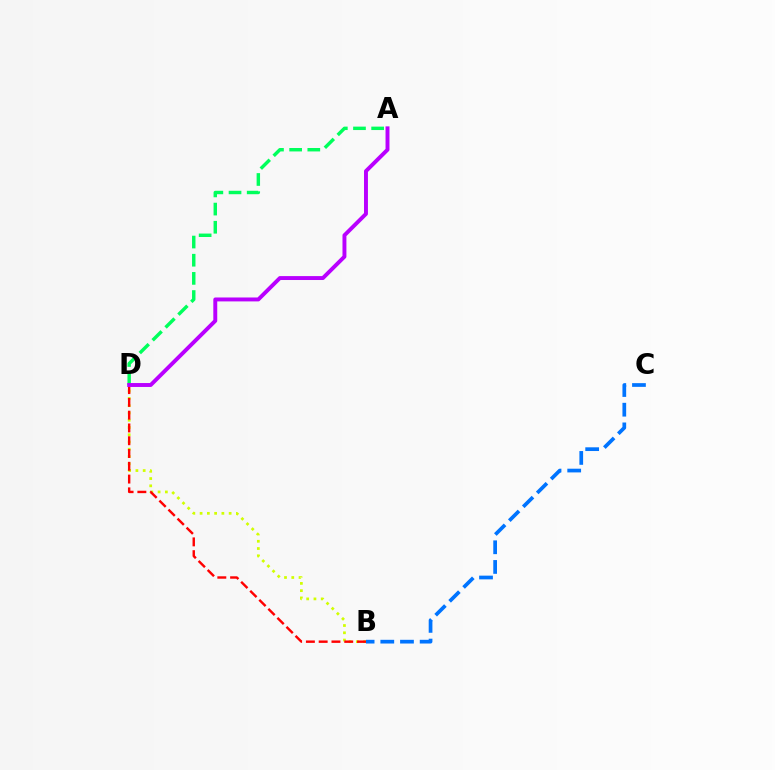{('A', 'D'): [{'color': '#00ff5c', 'line_style': 'dashed', 'thickness': 2.47}, {'color': '#b900ff', 'line_style': 'solid', 'thickness': 2.82}], ('B', 'C'): [{'color': '#0074ff', 'line_style': 'dashed', 'thickness': 2.67}], ('B', 'D'): [{'color': '#d1ff00', 'line_style': 'dotted', 'thickness': 1.97}, {'color': '#ff0000', 'line_style': 'dashed', 'thickness': 1.74}]}